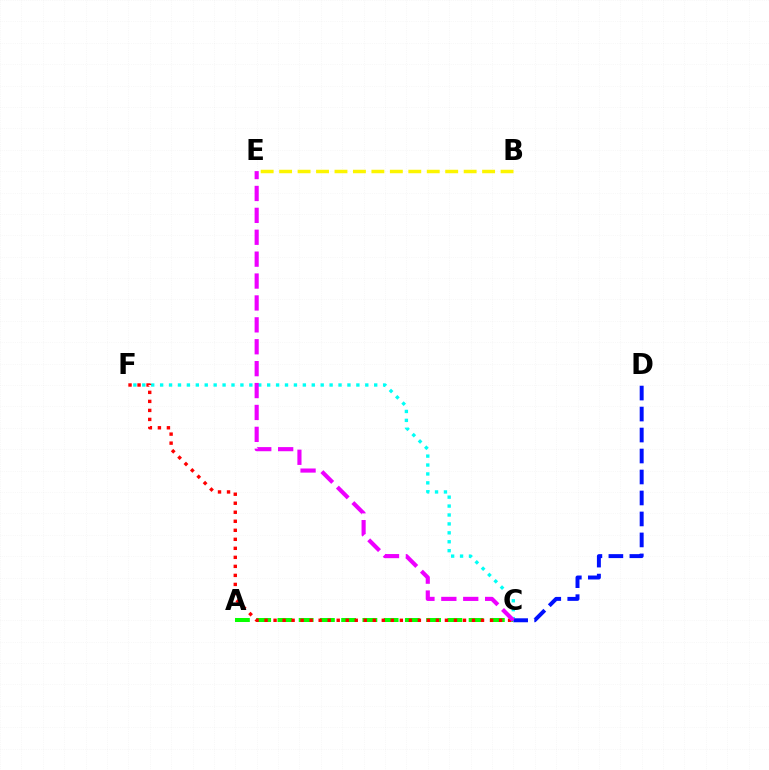{('C', 'F'): [{'color': '#00fff6', 'line_style': 'dotted', 'thickness': 2.42}, {'color': '#ff0000', 'line_style': 'dotted', 'thickness': 2.45}], ('B', 'E'): [{'color': '#fcf500', 'line_style': 'dashed', 'thickness': 2.51}], ('C', 'D'): [{'color': '#0010ff', 'line_style': 'dashed', 'thickness': 2.85}], ('A', 'C'): [{'color': '#08ff00', 'line_style': 'dashed', 'thickness': 2.89}], ('C', 'E'): [{'color': '#ee00ff', 'line_style': 'dashed', 'thickness': 2.98}]}